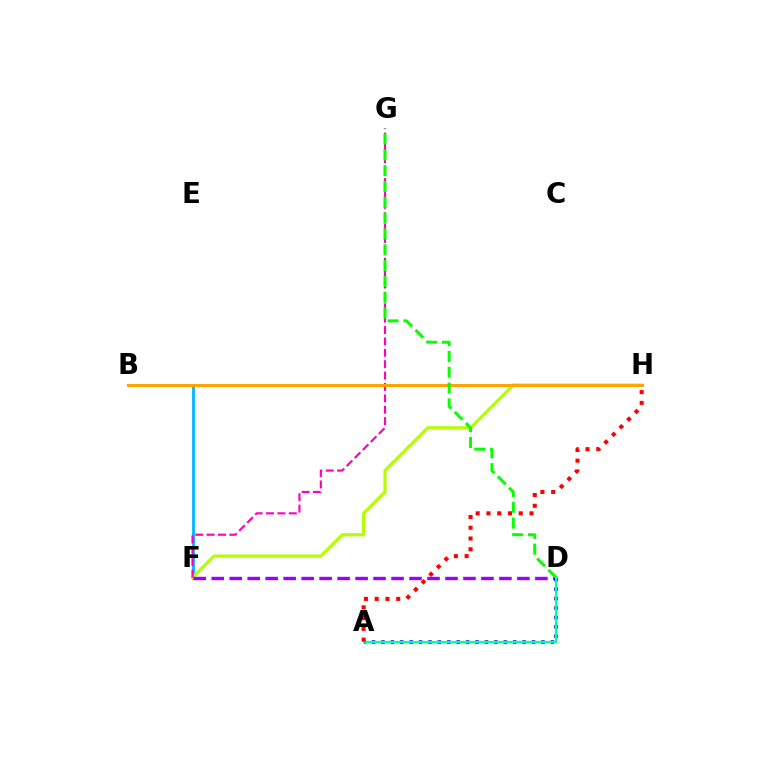{('B', 'F'): [{'color': '#00b5ff', 'line_style': 'solid', 'thickness': 2.0}], ('F', 'H'): [{'color': '#b3ff00', 'line_style': 'solid', 'thickness': 2.31}], ('F', 'G'): [{'color': '#ff00bd', 'line_style': 'dashed', 'thickness': 1.55}], ('B', 'H'): [{'color': '#ffa500', 'line_style': 'solid', 'thickness': 2.15}], ('D', 'F'): [{'color': '#9b00ff', 'line_style': 'dashed', 'thickness': 2.44}], ('D', 'G'): [{'color': '#08ff00', 'line_style': 'dashed', 'thickness': 2.15}], ('A', 'D'): [{'color': '#0010ff', 'line_style': 'dotted', 'thickness': 2.56}, {'color': '#00ff9d', 'line_style': 'solid', 'thickness': 1.56}], ('A', 'H'): [{'color': '#ff0000', 'line_style': 'dotted', 'thickness': 2.92}]}